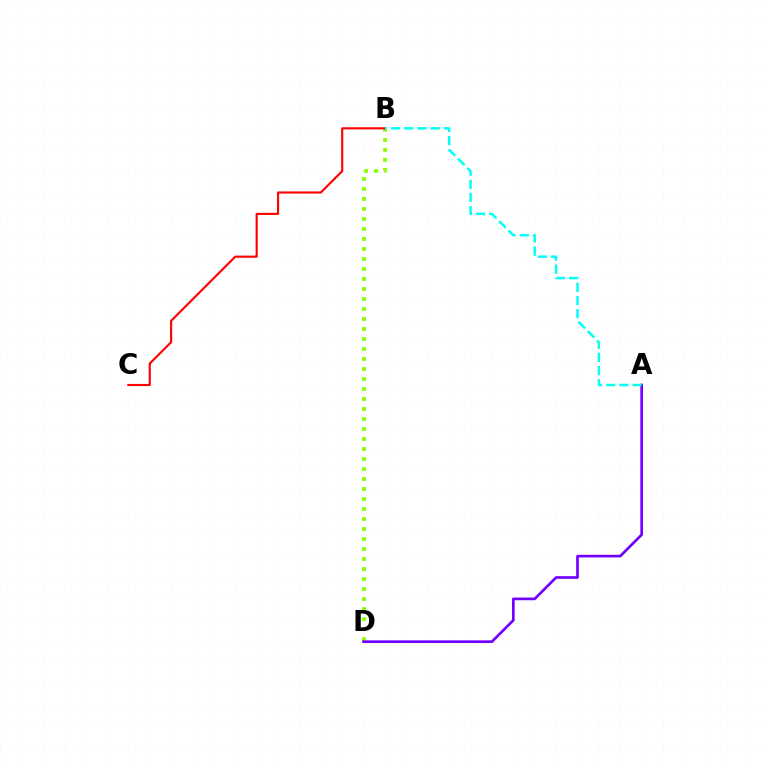{('B', 'D'): [{'color': '#84ff00', 'line_style': 'dotted', 'thickness': 2.72}], ('A', 'D'): [{'color': '#7200ff', 'line_style': 'solid', 'thickness': 1.94}], ('B', 'C'): [{'color': '#ff0000', 'line_style': 'solid', 'thickness': 1.53}], ('A', 'B'): [{'color': '#00fff6', 'line_style': 'dashed', 'thickness': 1.79}]}